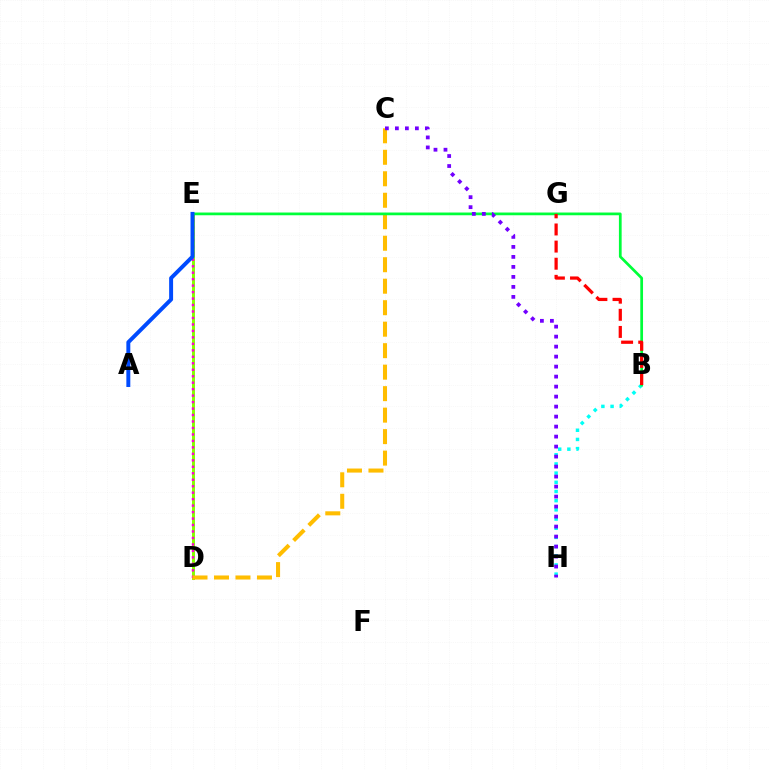{('B', 'H'): [{'color': '#00fff6', 'line_style': 'dotted', 'thickness': 2.49}], ('D', 'E'): [{'color': '#84ff00', 'line_style': 'solid', 'thickness': 2.13}, {'color': '#ff00cf', 'line_style': 'dotted', 'thickness': 1.76}], ('C', 'D'): [{'color': '#ffbd00', 'line_style': 'dashed', 'thickness': 2.92}], ('B', 'E'): [{'color': '#00ff39', 'line_style': 'solid', 'thickness': 1.97}], ('A', 'E'): [{'color': '#004bff', 'line_style': 'solid', 'thickness': 2.84}], ('C', 'H'): [{'color': '#7200ff', 'line_style': 'dotted', 'thickness': 2.72}], ('B', 'G'): [{'color': '#ff0000', 'line_style': 'dashed', 'thickness': 2.33}]}